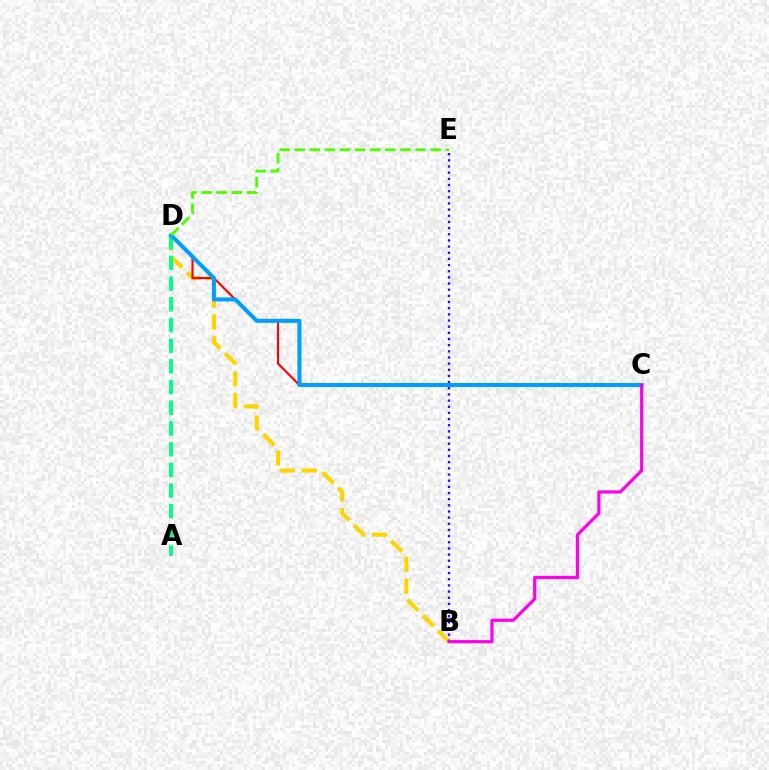{('B', 'D'): [{'color': '#ffd500', 'line_style': 'dashed', 'thickness': 2.97}], ('A', 'D'): [{'color': '#00ff86', 'line_style': 'dashed', 'thickness': 2.81}], ('B', 'E'): [{'color': '#3700ff', 'line_style': 'dotted', 'thickness': 1.67}], ('C', 'D'): [{'color': '#ff0000', 'line_style': 'solid', 'thickness': 1.53}, {'color': '#009eff', 'line_style': 'solid', 'thickness': 2.9}], ('B', 'C'): [{'color': '#ff00ed', 'line_style': 'solid', 'thickness': 2.3}], ('D', 'E'): [{'color': '#4fff00', 'line_style': 'dashed', 'thickness': 2.05}]}